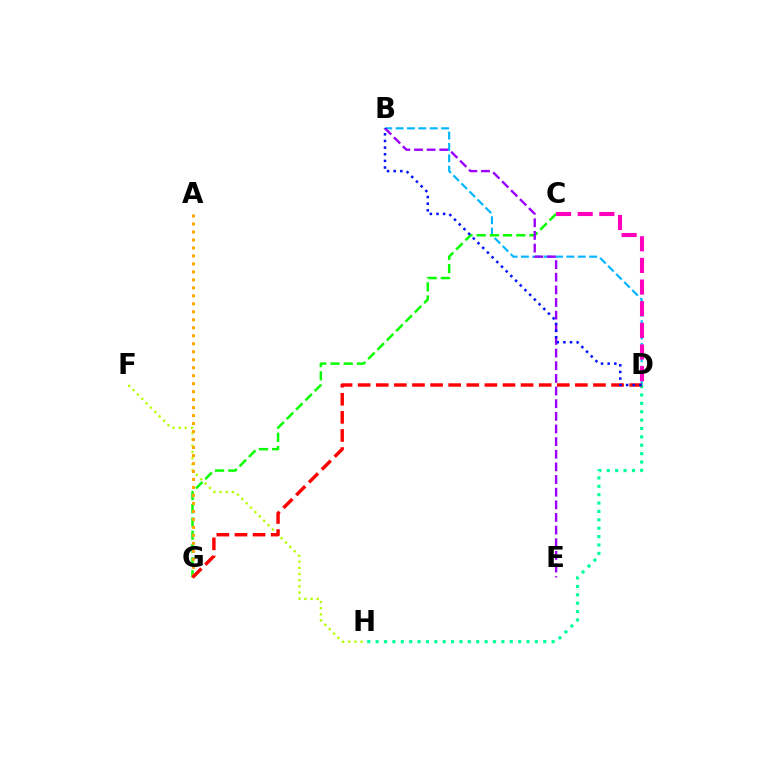{('B', 'D'): [{'color': '#00b5ff', 'line_style': 'dashed', 'thickness': 1.54}, {'color': '#0010ff', 'line_style': 'dotted', 'thickness': 1.8}], ('D', 'H'): [{'color': '#00ff9d', 'line_style': 'dotted', 'thickness': 2.28}], ('C', 'G'): [{'color': '#08ff00', 'line_style': 'dashed', 'thickness': 1.79}], ('F', 'H'): [{'color': '#b3ff00', 'line_style': 'dotted', 'thickness': 1.68}], ('B', 'E'): [{'color': '#9b00ff', 'line_style': 'dashed', 'thickness': 1.72}], ('C', 'D'): [{'color': '#ff00bd', 'line_style': 'dashed', 'thickness': 2.94}], ('A', 'G'): [{'color': '#ffa500', 'line_style': 'dotted', 'thickness': 2.17}], ('D', 'G'): [{'color': '#ff0000', 'line_style': 'dashed', 'thickness': 2.46}]}